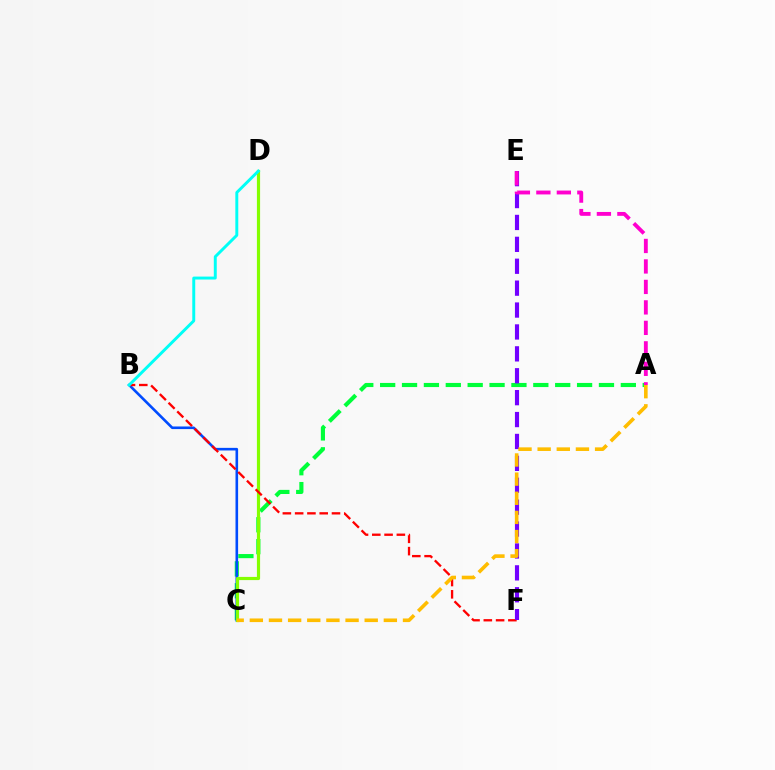{('A', 'C'): [{'color': '#00ff39', 'line_style': 'dashed', 'thickness': 2.97}, {'color': '#ffbd00', 'line_style': 'dashed', 'thickness': 2.6}], ('B', 'C'): [{'color': '#004bff', 'line_style': 'solid', 'thickness': 1.88}], ('C', 'D'): [{'color': '#84ff00', 'line_style': 'solid', 'thickness': 2.29}], ('B', 'F'): [{'color': '#ff0000', 'line_style': 'dashed', 'thickness': 1.67}], ('E', 'F'): [{'color': '#7200ff', 'line_style': 'dashed', 'thickness': 2.98}], ('A', 'E'): [{'color': '#ff00cf', 'line_style': 'dashed', 'thickness': 2.78}], ('B', 'D'): [{'color': '#00fff6', 'line_style': 'solid', 'thickness': 2.12}]}